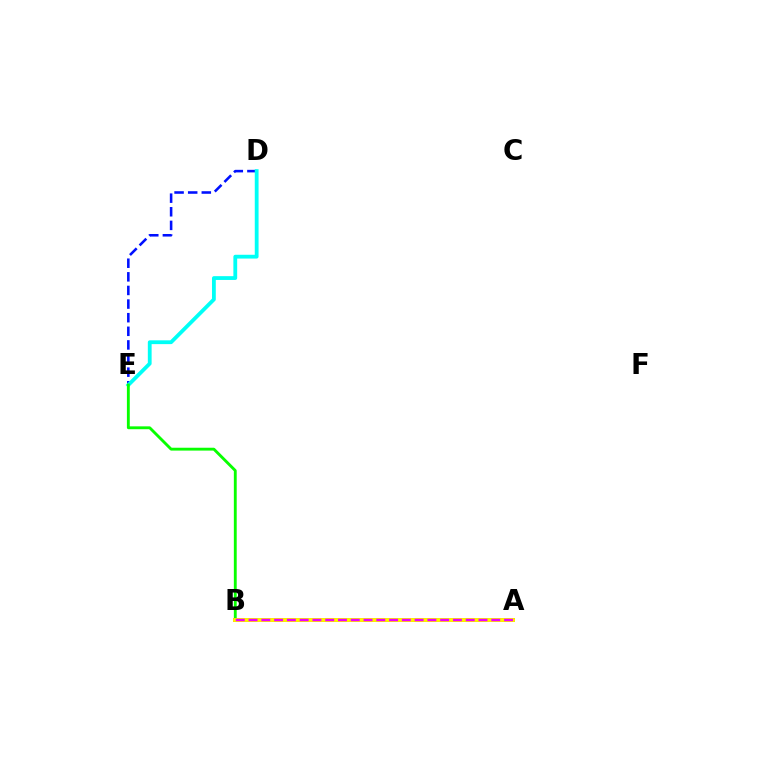{('D', 'E'): [{'color': '#0010ff', 'line_style': 'dashed', 'thickness': 1.85}, {'color': '#00fff6', 'line_style': 'solid', 'thickness': 2.73}], ('B', 'E'): [{'color': '#08ff00', 'line_style': 'solid', 'thickness': 2.06}], ('A', 'B'): [{'color': '#ff0000', 'line_style': 'solid', 'thickness': 2.82}, {'color': '#fcf500', 'line_style': 'solid', 'thickness': 2.8}, {'color': '#ee00ff', 'line_style': 'dashed', 'thickness': 1.74}]}